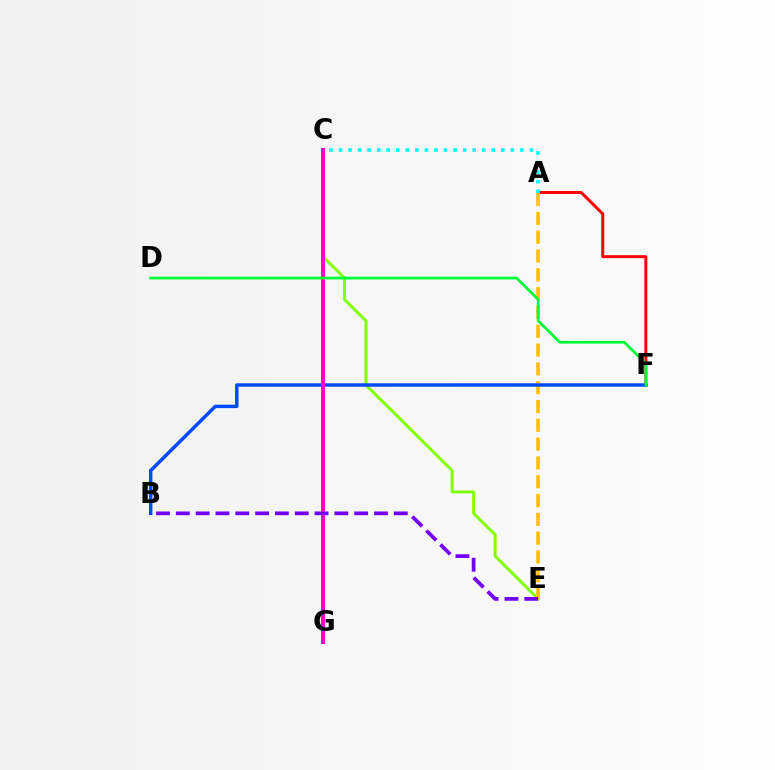{('A', 'F'): [{'color': '#ff0000', 'line_style': 'solid', 'thickness': 2.14}], ('C', 'E'): [{'color': '#84ff00', 'line_style': 'solid', 'thickness': 2.14}], ('A', 'C'): [{'color': '#00fff6', 'line_style': 'dotted', 'thickness': 2.59}], ('A', 'E'): [{'color': '#ffbd00', 'line_style': 'dashed', 'thickness': 2.56}], ('B', 'F'): [{'color': '#004bff', 'line_style': 'solid', 'thickness': 2.48}], ('C', 'G'): [{'color': '#ff00cf', 'line_style': 'solid', 'thickness': 2.86}], ('D', 'F'): [{'color': '#00ff39', 'line_style': 'solid', 'thickness': 2.0}], ('B', 'E'): [{'color': '#7200ff', 'line_style': 'dashed', 'thickness': 2.69}]}